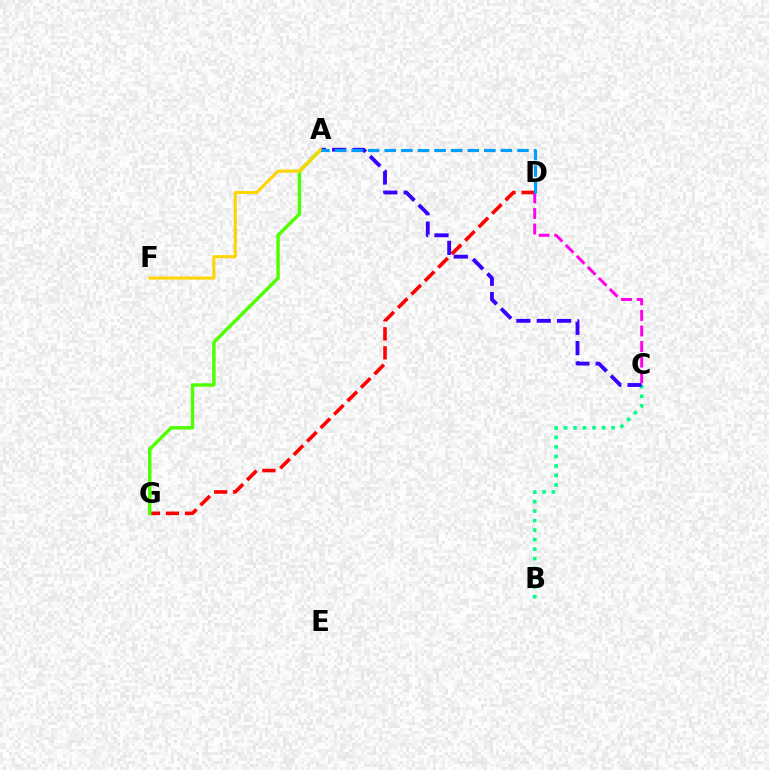{('D', 'G'): [{'color': '#ff0000', 'line_style': 'dashed', 'thickness': 2.58}], ('B', 'C'): [{'color': '#00ff86', 'line_style': 'dotted', 'thickness': 2.58}], ('A', 'G'): [{'color': '#4fff00', 'line_style': 'solid', 'thickness': 2.48}], ('A', 'C'): [{'color': '#3700ff', 'line_style': 'dashed', 'thickness': 2.76}], ('A', 'F'): [{'color': '#ffd500', 'line_style': 'solid', 'thickness': 2.18}], ('C', 'D'): [{'color': '#ff00ed', 'line_style': 'dashed', 'thickness': 2.12}], ('A', 'D'): [{'color': '#009eff', 'line_style': 'dashed', 'thickness': 2.25}]}